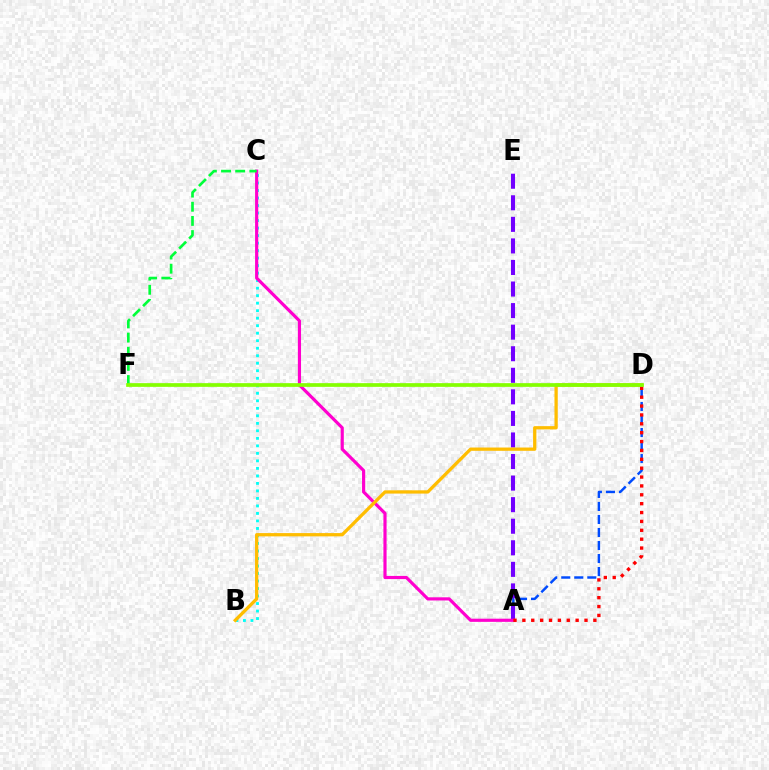{('A', 'D'): [{'color': '#004bff', 'line_style': 'dashed', 'thickness': 1.77}, {'color': '#ff0000', 'line_style': 'dotted', 'thickness': 2.41}], ('A', 'E'): [{'color': '#7200ff', 'line_style': 'dashed', 'thickness': 2.93}], ('B', 'C'): [{'color': '#00fff6', 'line_style': 'dotted', 'thickness': 2.04}], ('A', 'C'): [{'color': '#ff00cf', 'line_style': 'solid', 'thickness': 2.28}], ('B', 'D'): [{'color': '#ffbd00', 'line_style': 'solid', 'thickness': 2.36}], ('C', 'F'): [{'color': '#00ff39', 'line_style': 'dashed', 'thickness': 1.92}], ('D', 'F'): [{'color': '#84ff00', 'line_style': 'solid', 'thickness': 2.67}]}